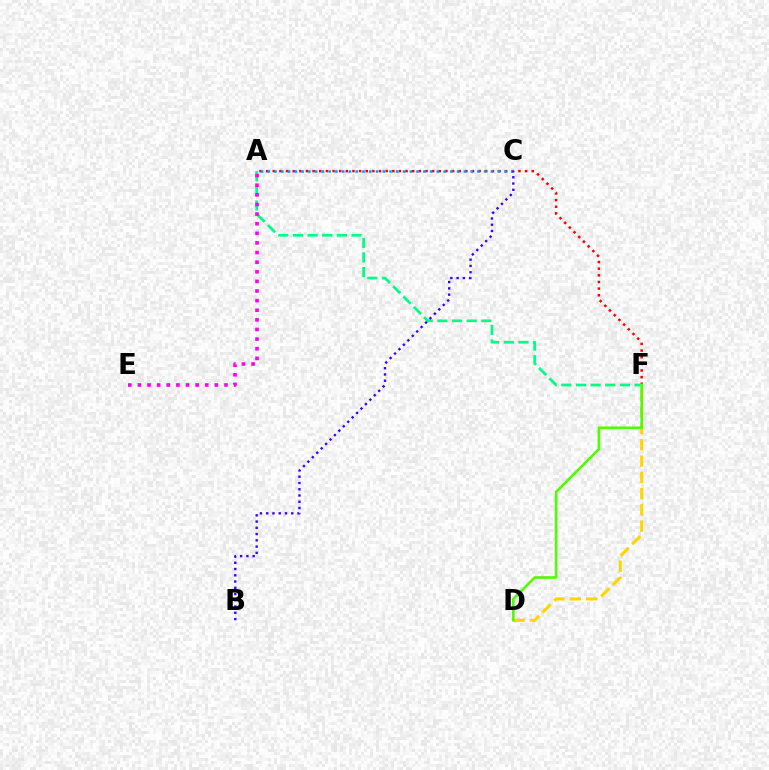{('A', 'F'): [{'color': '#ff0000', 'line_style': 'dotted', 'thickness': 1.8}, {'color': '#00ff86', 'line_style': 'dashed', 'thickness': 1.99}], ('A', 'C'): [{'color': '#009eff', 'line_style': 'dotted', 'thickness': 1.84}], ('A', 'E'): [{'color': '#ff00ed', 'line_style': 'dotted', 'thickness': 2.61}], ('D', 'F'): [{'color': '#ffd500', 'line_style': 'dashed', 'thickness': 2.21}, {'color': '#4fff00', 'line_style': 'solid', 'thickness': 1.88}], ('B', 'C'): [{'color': '#3700ff', 'line_style': 'dotted', 'thickness': 1.7}]}